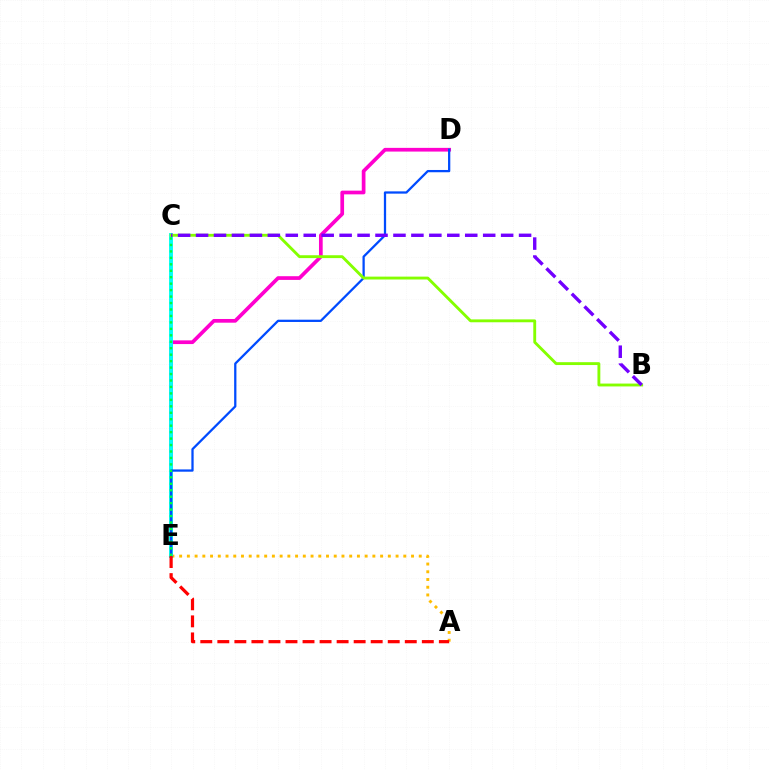{('D', 'E'): [{'color': '#ff00cf', 'line_style': 'solid', 'thickness': 2.67}, {'color': '#004bff', 'line_style': 'solid', 'thickness': 1.63}], ('A', 'E'): [{'color': '#ffbd00', 'line_style': 'dotted', 'thickness': 2.1}, {'color': '#ff0000', 'line_style': 'dashed', 'thickness': 2.31}], ('C', 'E'): [{'color': '#00fff6', 'line_style': 'solid', 'thickness': 2.8}, {'color': '#00ff39', 'line_style': 'dotted', 'thickness': 1.75}], ('B', 'C'): [{'color': '#84ff00', 'line_style': 'solid', 'thickness': 2.06}, {'color': '#7200ff', 'line_style': 'dashed', 'thickness': 2.44}]}